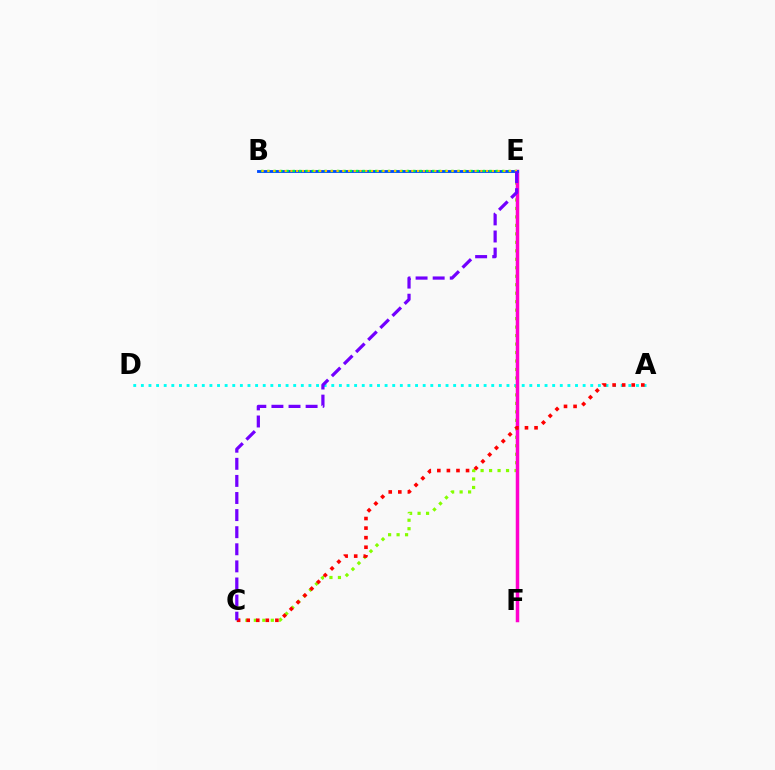{('A', 'D'): [{'color': '#00fff6', 'line_style': 'dotted', 'thickness': 2.07}], ('C', 'E'): [{'color': '#84ff00', 'line_style': 'dotted', 'thickness': 2.3}, {'color': '#7200ff', 'line_style': 'dashed', 'thickness': 2.32}], ('E', 'F'): [{'color': '#ff00cf', 'line_style': 'solid', 'thickness': 2.51}], ('A', 'C'): [{'color': '#ff0000', 'line_style': 'dotted', 'thickness': 2.6}], ('B', 'E'): [{'color': '#004bff', 'line_style': 'solid', 'thickness': 2.05}, {'color': '#00ff39', 'line_style': 'dotted', 'thickness': 1.72}, {'color': '#ffbd00', 'line_style': 'dotted', 'thickness': 1.56}]}